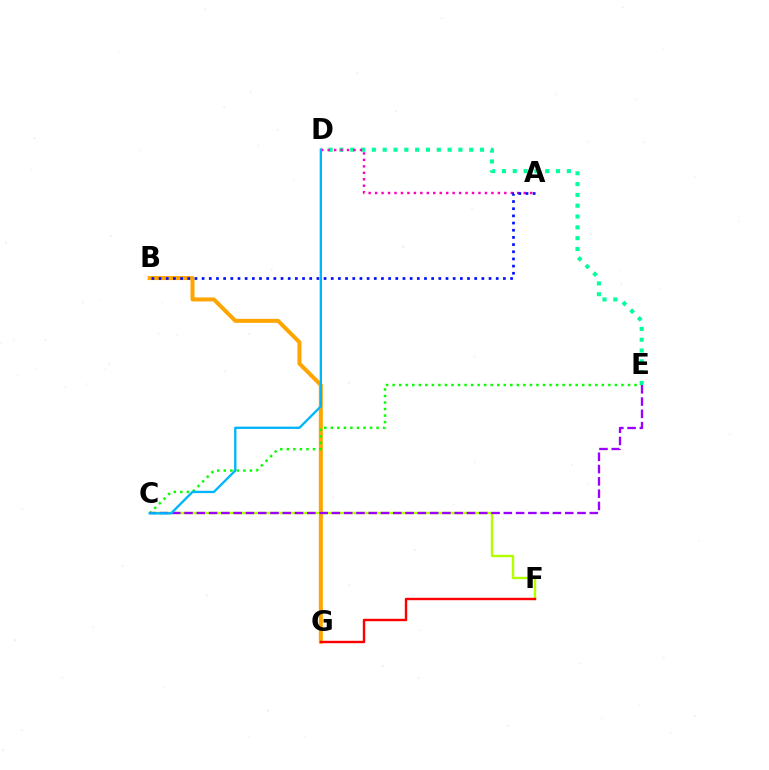{('D', 'E'): [{'color': '#00ff9d', 'line_style': 'dotted', 'thickness': 2.94}], ('B', 'G'): [{'color': '#ffa500', 'line_style': 'solid', 'thickness': 2.88}], ('C', 'F'): [{'color': '#b3ff00', 'line_style': 'solid', 'thickness': 1.73}], ('C', 'E'): [{'color': '#08ff00', 'line_style': 'dotted', 'thickness': 1.78}, {'color': '#9b00ff', 'line_style': 'dashed', 'thickness': 1.67}], ('A', 'D'): [{'color': '#ff00bd', 'line_style': 'dotted', 'thickness': 1.76}], ('A', 'B'): [{'color': '#0010ff', 'line_style': 'dotted', 'thickness': 1.95}], ('F', 'G'): [{'color': '#ff0000', 'line_style': 'solid', 'thickness': 1.73}], ('C', 'D'): [{'color': '#00b5ff', 'line_style': 'solid', 'thickness': 1.68}]}